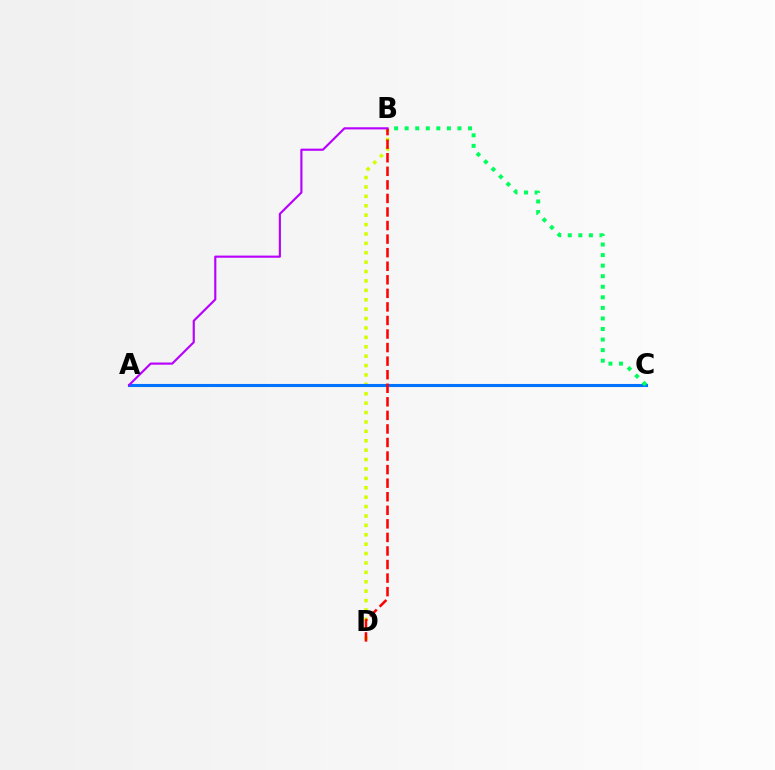{('B', 'D'): [{'color': '#d1ff00', 'line_style': 'dotted', 'thickness': 2.55}, {'color': '#ff0000', 'line_style': 'dashed', 'thickness': 1.84}], ('A', 'C'): [{'color': '#0074ff', 'line_style': 'solid', 'thickness': 2.22}], ('B', 'C'): [{'color': '#00ff5c', 'line_style': 'dotted', 'thickness': 2.87}], ('A', 'B'): [{'color': '#b900ff', 'line_style': 'solid', 'thickness': 1.55}]}